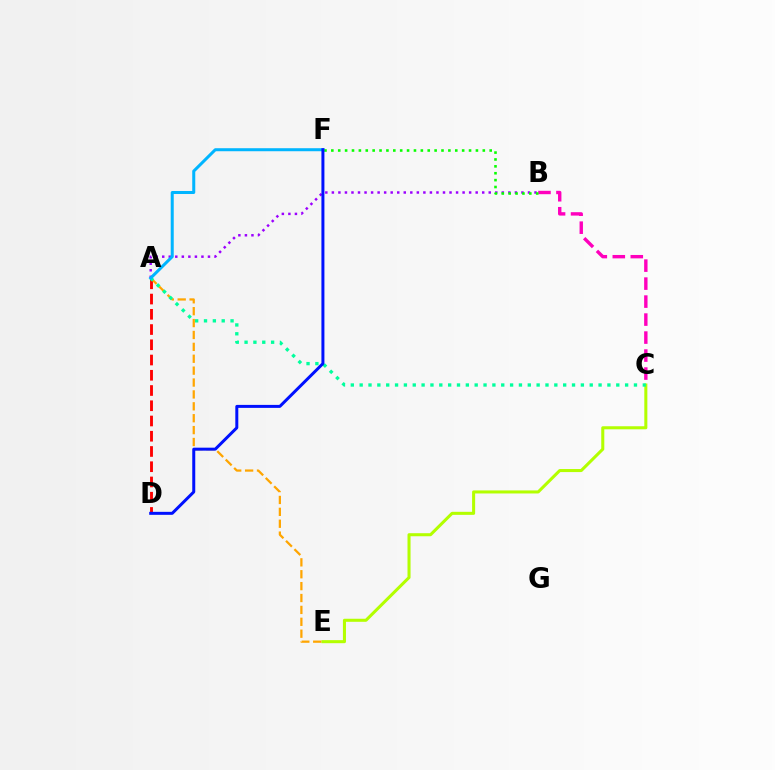{('A', 'D'): [{'color': '#ff0000', 'line_style': 'dashed', 'thickness': 2.07}], ('C', 'E'): [{'color': '#b3ff00', 'line_style': 'solid', 'thickness': 2.19}], ('A', 'B'): [{'color': '#9b00ff', 'line_style': 'dotted', 'thickness': 1.78}], ('A', 'E'): [{'color': '#ffa500', 'line_style': 'dashed', 'thickness': 1.62}], ('B', 'C'): [{'color': '#ff00bd', 'line_style': 'dashed', 'thickness': 2.44}], ('A', 'C'): [{'color': '#00ff9d', 'line_style': 'dotted', 'thickness': 2.4}], ('A', 'F'): [{'color': '#00b5ff', 'line_style': 'solid', 'thickness': 2.17}], ('B', 'F'): [{'color': '#08ff00', 'line_style': 'dotted', 'thickness': 1.87}], ('D', 'F'): [{'color': '#0010ff', 'line_style': 'solid', 'thickness': 2.15}]}